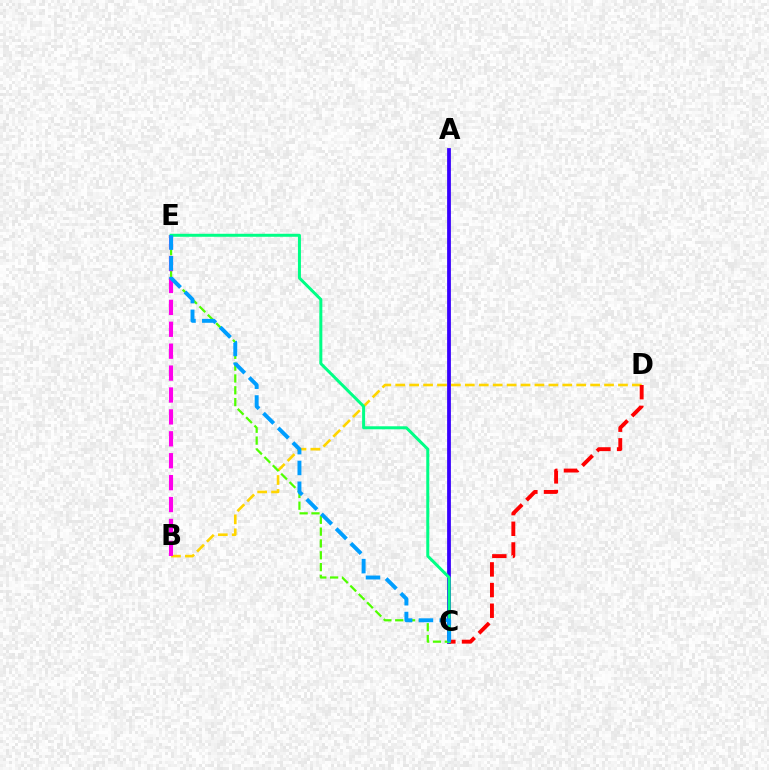{('A', 'C'): [{'color': '#3700ff', 'line_style': 'solid', 'thickness': 2.72}], ('B', 'D'): [{'color': '#ffd500', 'line_style': 'dashed', 'thickness': 1.89}], ('C', 'D'): [{'color': '#ff0000', 'line_style': 'dashed', 'thickness': 2.81}], ('C', 'E'): [{'color': '#4fff00', 'line_style': 'dashed', 'thickness': 1.61}, {'color': '#00ff86', 'line_style': 'solid', 'thickness': 2.16}, {'color': '#009eff', 'line_style': 'dashed', 'thickness': 2.82}], ('B', 'E'): [{'color': '#ff00ed', 'line_style': 'dashed', 'thickness': 2.98}]}